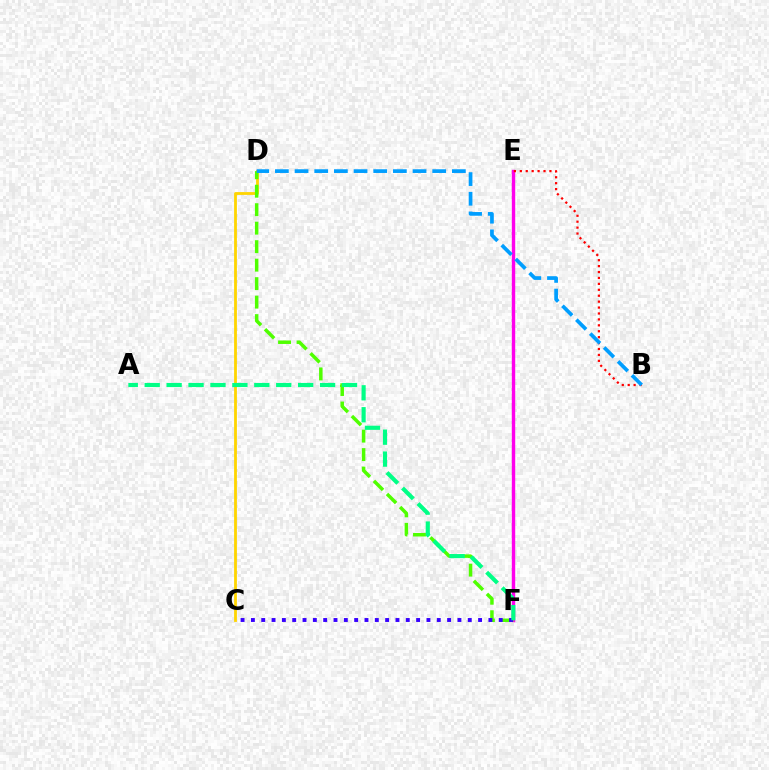{('C', 'D'): [{'color': '#ffd500', 'line_style': 'solid', 'thickness': 2.01}], ('E', 'F'): [{'color': '#ff00ed', 'line_style': 'solid', 'thickness': 2.46}], ('D', 'F'): [{'color': '#4fff00', 'line_style': 'dashed', 'thickness': 2.51}], ('C', 'F'): [{'color': '#3700ff', 'line_style': 'dotted', 'thickness': 2.81}], ('B', 'E'): [{'color': '#ff0000', 'line_style': 'dotted', 'thickness': 1.61}], ('B', 'D'): [{'color': '#009eff', 'line_style': 'dashed', 'thickness': 2.67}], ('A', 'F'): [{'color': '#00ff86', 'line_style': 'dashed', 'thickness': 2.98}]}